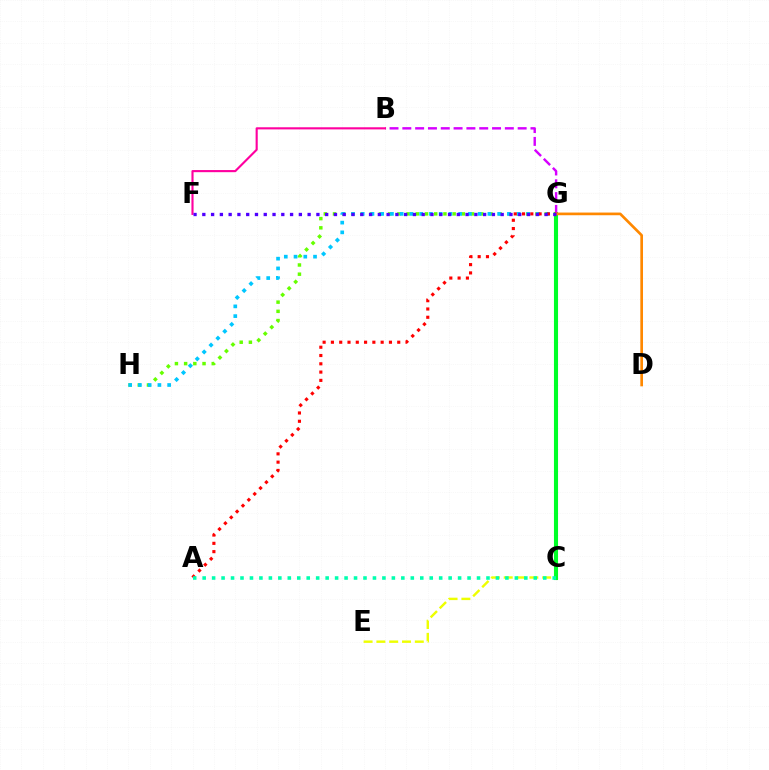{('C', 'G'): [{'color': '#003fff', 'line_style': 'solid', 'thickness': 1.97}, {'color': '#00ff27', 'line_style': 'solid', 'thickness': 2.94}], ('G', 'H'): [{'color': '#66ff00', 'line_style': 'dotted', 'thickness': 2.5}, {'color': '#00c7ff', 'line_style': 'dotted', 'thickness': 2.65}], ('C', 'E'): [{'color': '#eeff00', 'line_style': 'dashed', 'thickness': 1.74}], ('B', 'G'): [{'color': '#d600ff', 'line_style': 'dashed', 'thickness': 1.74}], ('D', 'G'): [{'color': '#ff8800', 'line_style': 'solid', 'thickness': 1.93}], ('A', 'G'): [{'color': '#ff0000', 'line_style': 'dotted', 'thickness': 2.25}], ('B', 'F'): [{'color': '#ff00a0', 'line_style': 'solid', 'thickness': 1.53}], ('F', 'G'): [{'color': '#4f00ff', 'line_style': 'dotted', 'thickness': 2.38}], ('A', 'C'): [{'color': '#00ffaf', 'line_style': 'dotted', 'thickness': 2.57}]}